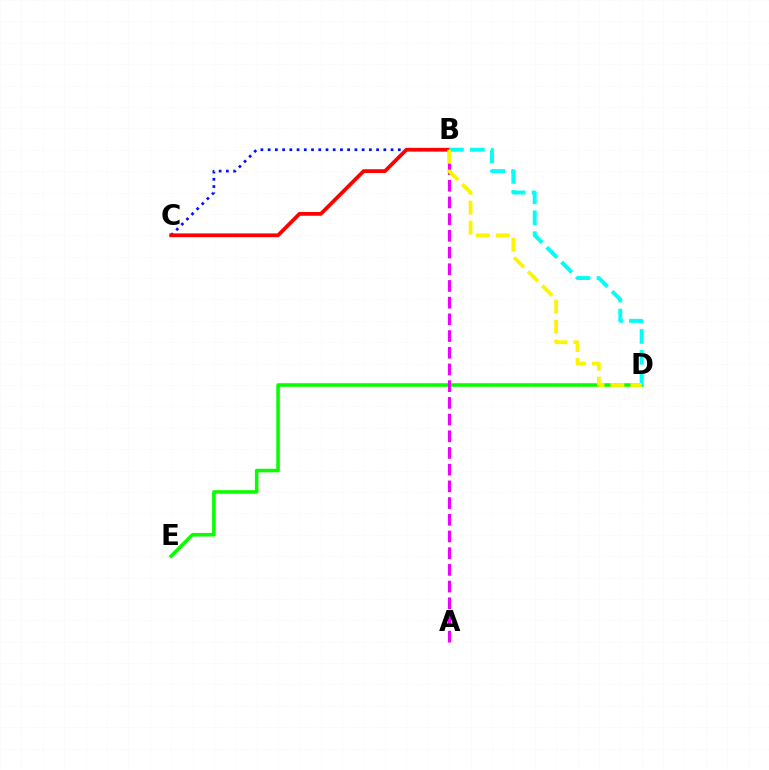{('D', 'E'): [{'color': '#08ff00', 'line_style': 'solid', 'thickness': 2.56}], ('B', 'C'): [{'color': '#0010ff', 'line_style': 'dotted', 'thickness': 1.96}, {'color': '#ff0000', 'line_style': 'solid', 'thickness': 2.7}], ('B', 'D'): [{'color': '#00fff6', 'line_style': 'dashed', 'thickness': 2.84}, {'color': '#fcf500', 'line_style': 'dashed', 'thickness': 2.71}], ('A', 'B'): [{'color': '#ee00ff', 'line_style': 'dashed', 'thickness': 2.27}]}